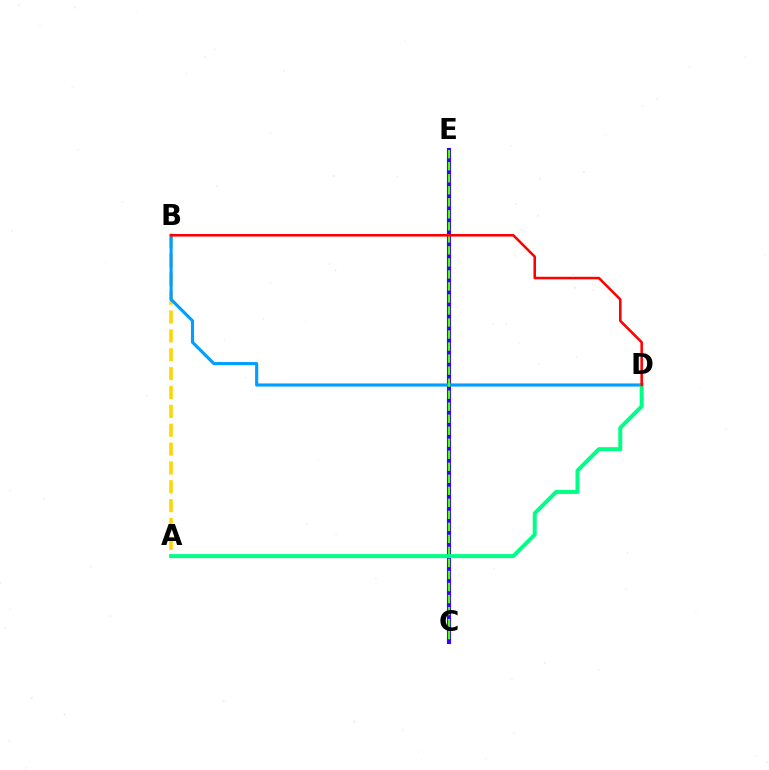{('C', 'E'): [{'color': '#ff00ed', 'line_style': 'solid', 'thickness': 2.06}, {'color': '#3700ff', 'line_style': 'solid', 'thickness': 2.97}, {'color': '#4fff00', 'line_style': 'dashed', 'thickness': 1.63}], ('A', 'B'): [{'color': '#ffd500', 'line_style': 'dashed', 'thickness': 2.56}], ('B', 'D'): [{'color': '#009eff', 'line_style': 'solid', 'thickness': 2.25}, {'color': '#ff0000', 'line_style': 'solid', 'thickness': 1.83}], ('A', 'D'): [{'color': '#00ff86', 'line_style': 'solid', 'thickness': 2.87}]}